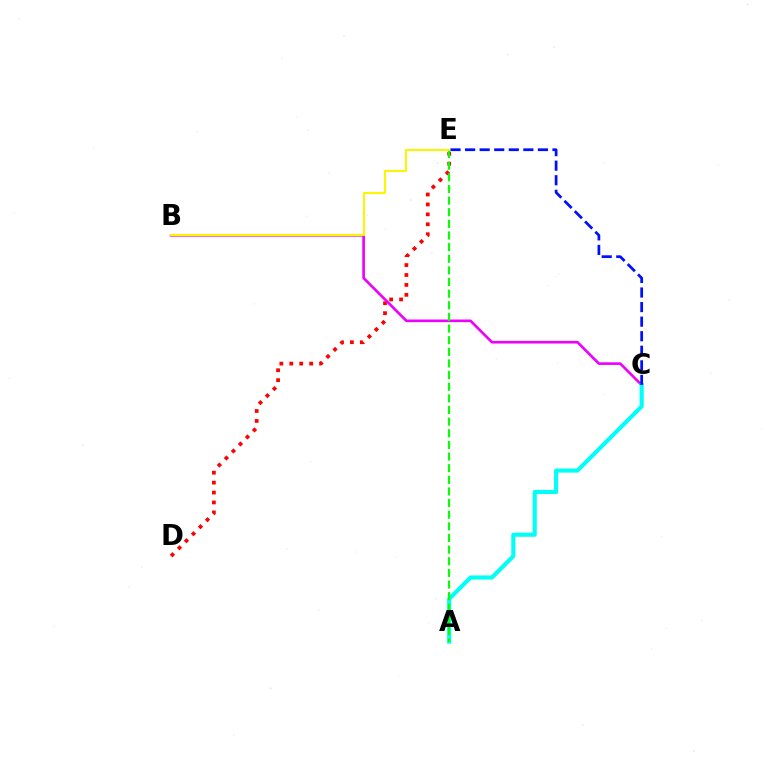{('D', 'E'): [{'color': '#ff0000', 'line_style': 'dotted', 'thickness': 2.7}], ('B', 'C'): [{'color': '#ee00ff', 'line_style': 'solid', 'thickness': 1.9}], ('A', 'C'): [{'color': '#00fff6', 'line_style': 'solid', 'thickness': 2.96}], ('A', 'E'): [{'color': '#08ff00', 'line_style': 'dashed', 'thickness': 1.58}], ('C', 'E'): [{'color': '#0010ff', 'line_style': 'dashed', 'thickness': 1.98}], ('B', 'E'): [{'color': '#fcf500', 'line_style': 'solid', 'thickness': 1.5}]}